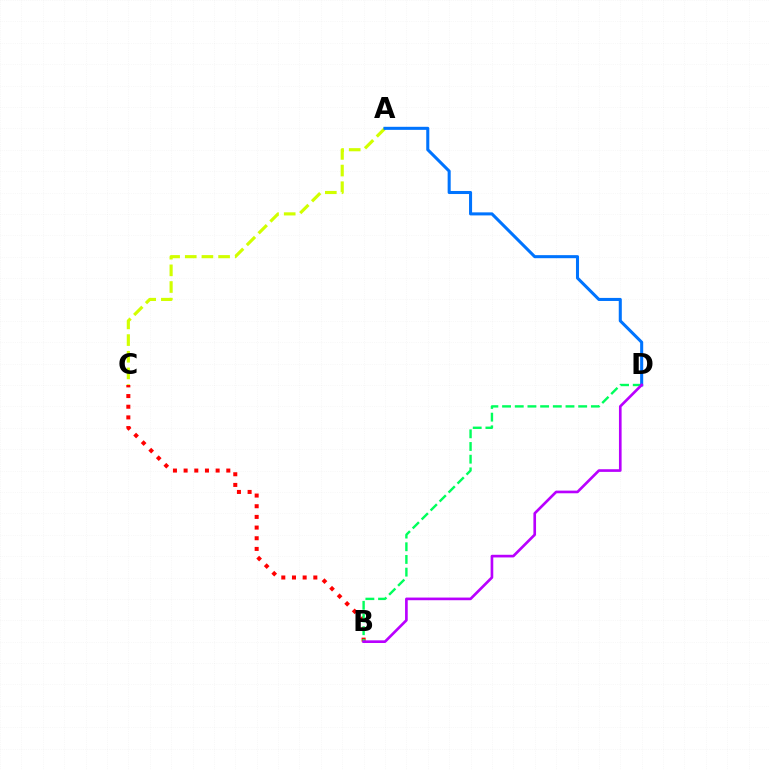{('A', 'C'): [{'color': '#d1ff00', 'line_style': 'dashed', 'thickness': 2.26}], ('B', 'C'): [{'color': '#ff0000', 'line_style': 'dotted', 'thickness': 2.9}], ('B', 'D'): [{'color': '#00ff5c', 'line_style': 'dashed', 'thickness': 1.72}, {'color': '#b900ff', 'line_style': 'solid', 'thickness': 1.91}], ('A', 'D'): [{'color': '#0074ff', 'line_style': 'solid', 'thickness': 2.2}]}